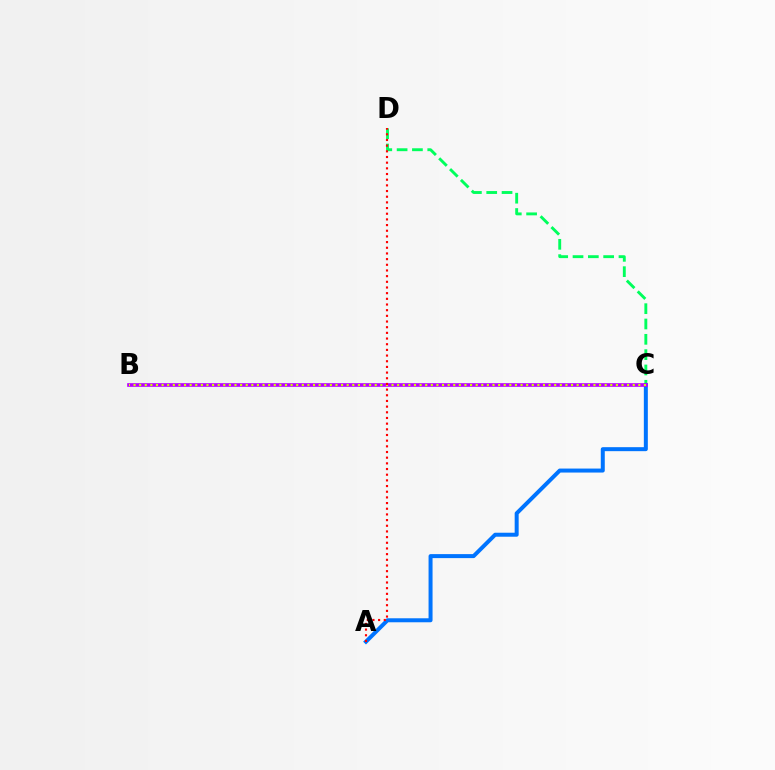{('C', 'D'): [{'color': '#00ff5c', 'line_style': 'dashed', 'thickness': 2.08}], ('A', 'C'): [{'color': '#0074ff', 'line_style': 'solid', 'thickness': 2.87}], ('B', 'C'): [{'color': '#b900ff', 'line_style': 'solid', 'thickness': 2.62}, {'color': '#d1ff00', 'line_style': 'dotted', 'thickness': 1.52}], ('A', 'D'): [{'color': '#ff0000', 'line_style': 'dotted', 'thickness': 1.54}]}